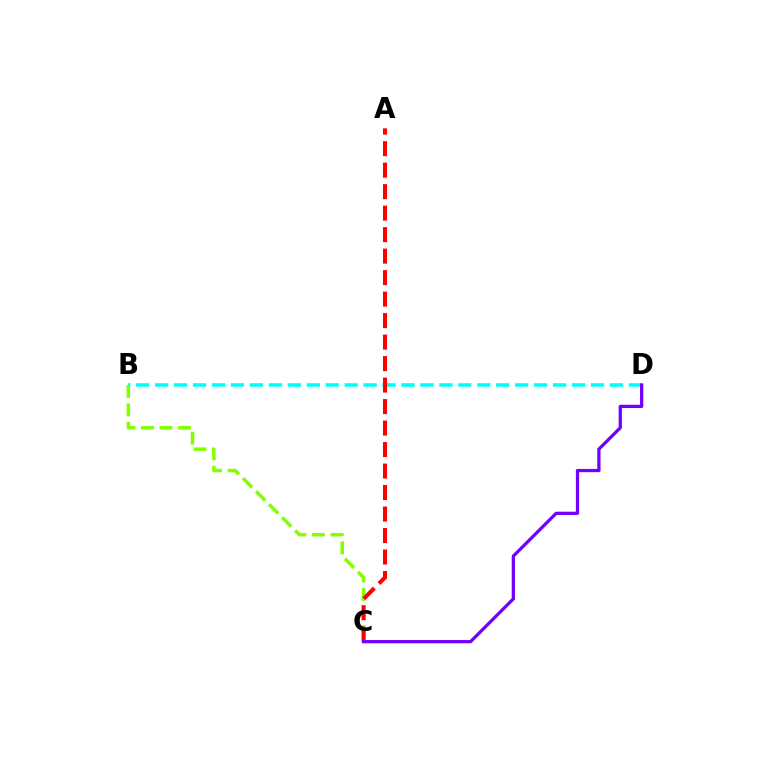{('B', 'D'): [{'color': '#00fff6', 'line_style': 'dashed', 'thickness': 2.57}], ('B', 'C'): [{'color': '#84ff00', 'line_style': 'dashed', 'thickness': 2.51}], ('A', 'C'): [{'color': '#ff0000', 'line_style': 'dashed', 'thickness': 2.92}], ('C', 'D'): [{'color': '#7200ff', 'line_style': 'solid', 'thickness': 2.35}]}